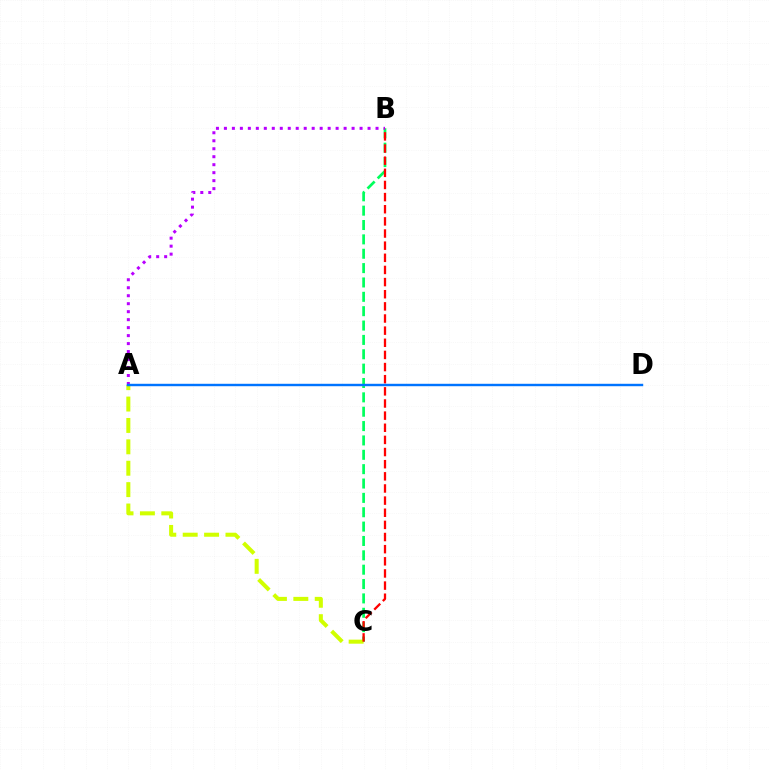{('B', 'C'): [{'color': '#00ff5c', 'line_style': 'dashed', 'thickness': 1.95}, {'color': '#ff0000', 'line_style': 'dashed', 'thickness': 1.65}], ('A', 'C'): [{'color': '#d1ff00', 'line_style': 'dashed', 'thickness': 2.91}], ('A', 'B'): [{'color': '#b900ff', 'line_style': 'dotted', 'thickness': 2.17}], ('A', 'D'): [{'color': '#0074ff', 'line_style': 'solid', 'thickness': 1.74}]}